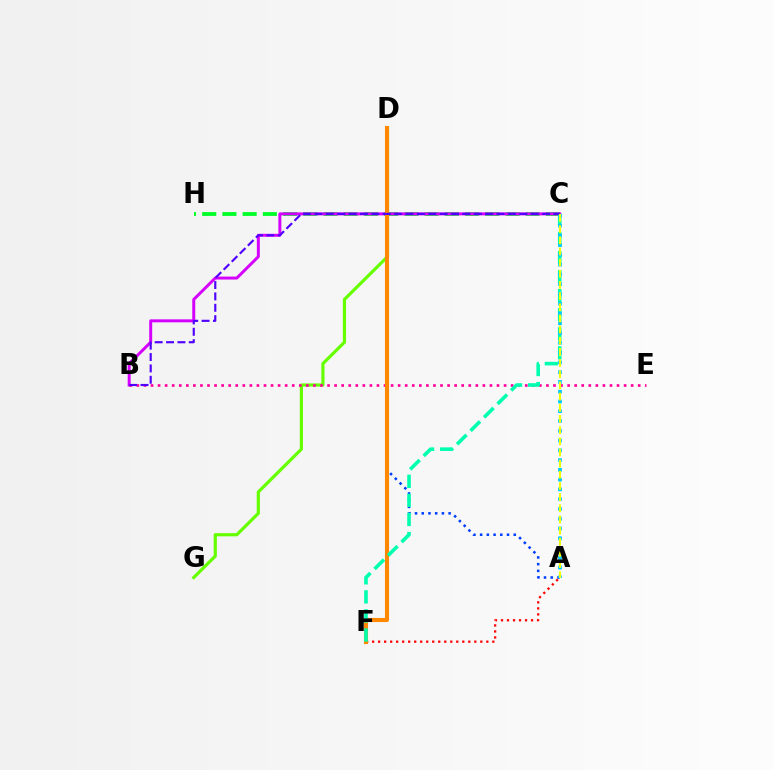{('C', 'H'): [{'color': '#00ff27', 'line_style': 'dashed', 'thickness': 2.75}], ('A', 'D'): [{'color': '#003fff', 'line_style': 'dotted', 'thickness': 1.83}], ('B', 'C'): [{'color': '#d600ff', 'line_style': 'solid', 'thickness': 2.14}, {'color': '#4f00ff', 'line_style': 'dashed', 'thickness': 1.55}], ('D', 'G'): [{'color': '#66ff00', 'line_style': 'solid', 'thickness': 2.3}], ('A', 'F'): [{'color': '#ff0000', 'line_style': 'dotted', 'thickness': 1.63}], ('B', 'E'): [{'color': '#ff00a0', 'line_style': 'dotted', 'thickness': 1.92}], ('D', 'F'): [{'color': '#ff8800', 'line_style': 'solid', 'thickness': 2.93}], ('C', 'F'): [{'color': '#00ffaf', 'line_style': 'dashed', 'thickness': 2.59}], ('A', 'C'): [{'color': '#00c7ff', 'line_style': 'dotted', 'thickness': 2.65}, {'color': '#eeff00', 'line_style': 'dashed', 'thickness': 1.52}]}